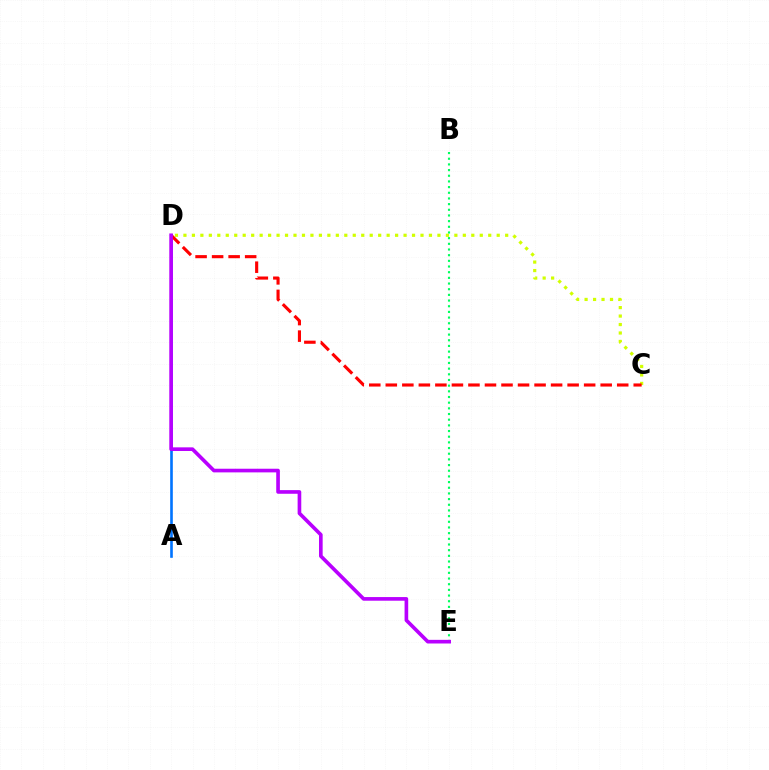{('C', 'D'): [{'color': '#d1ff00', 'line_style': 'dotted', 'thickness': 2.3}, {'color': '#ff0000', 'line_style': 'dashed', 'thickness': 2.25}], ('A', 'D'): [{'color': '#0074ff', 'line_style': 'solid', 'thickness': 1.89}], ('B', 'E'): [{'color': '#00ff5c', 'line_style': 'dotted', 'thickness': 1.54}], ('D', 'E'): [{'color': '#b900ff', 'line_style': 'solid', 'thickness': 2.63}]}